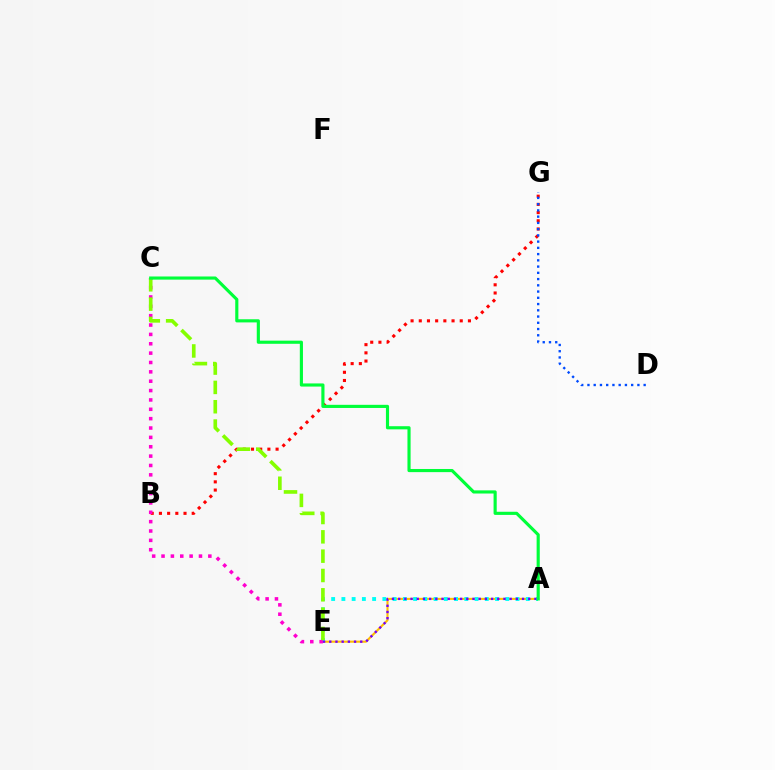{('A', 'E'): [{'color': '#ffbd00', 'line_style': 'solid', 'thickness': 1.52}, {'color': '#00fff6', 'line_style': 'dotted', 'thickness': 2.78}, {'color': '#7200ff', 'line_style': 'dotted', 'thickness': 1.68}], ('B', 'G'): [{'color': '#ff0000', 'line_style': 'dotted', 'thickness': 2.23}], ('C', 'E'): [{'color': '#ff00cf', 'line_style': 'dotted', 'thickness': 2.54}, {'color': '#84ff00', 'line_style': 'dashed', 'thickness': 2.63}], ('D', 'G'): [{'color': '#004bff', 'line_style': 'dotted', 'thickness': 1.7}], ('A', 'C'): [{'color': '#00ff39', 'line_style': 'solid', 'thickness': 2.26}]}